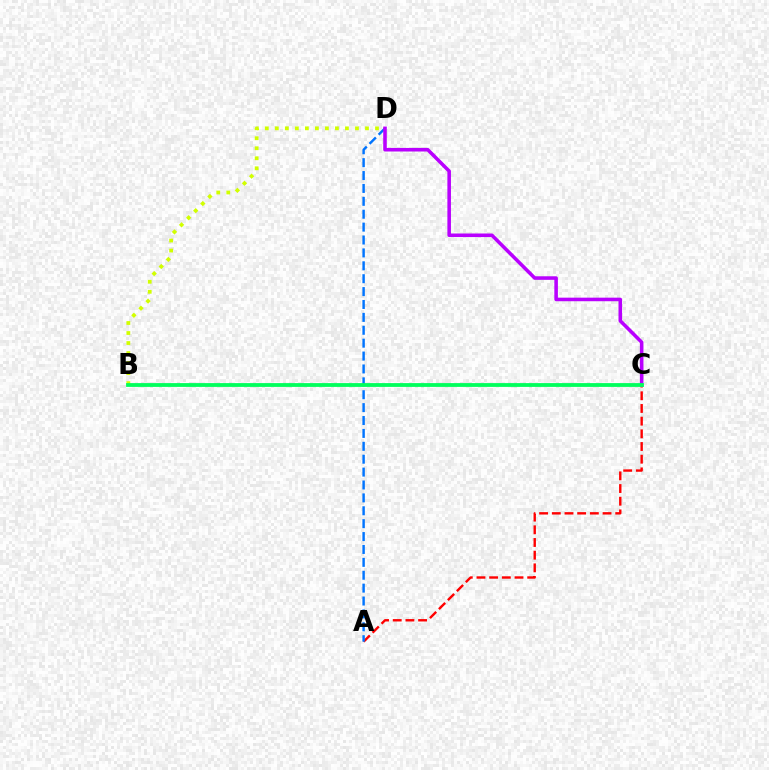{('B', 'D'): [{'color': '#d1ff00', 'line_style': 'dotted', 'thickness': 2.72}], ('A', 'C'): [{'color': '#ff0000', 'line_style': 'dashed', 'thickness': 1.72}], ('A', 'D'): [{'color': '#0074ff', 'line_style': 'dashed', 'thickness': 1.75}], ('C', 'D'): [{'color': '#b900ff', 'line_style': 'solid', 'thickness': 2.56}], ('B', 'C'): [{'color': '#00ff5c', 'line_style': 'solid', 'thickness': 2.73}]}